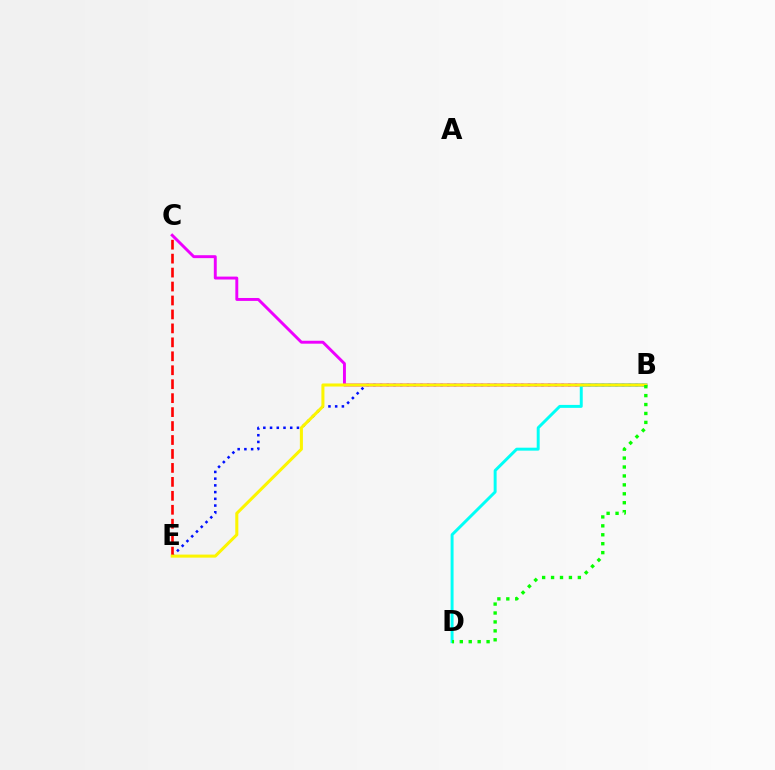{('B', 'E'): [{'color': '#0010ff', 'line_style': 'dotted', 'thickness': 1.83}, {'color': '#fcf500', 'line_style': 'solid', 'thickness': 2.2}], ('B', 'C'): [{'color': '#ee00ff', 'line_style': 'solid', 'thickness': 2.1}], ('B', 'D'): [{'color': '#00fff6', 'line_style': 'solid', 'thickness': 2.12}, {'color': '#08ff00', 'line_style': 'dotted', 'thickness': 2.43}], ('C', 'E'): [{'color': '#ff0000', 'line_style': 'dashed', 'thickness': 1.9}]}